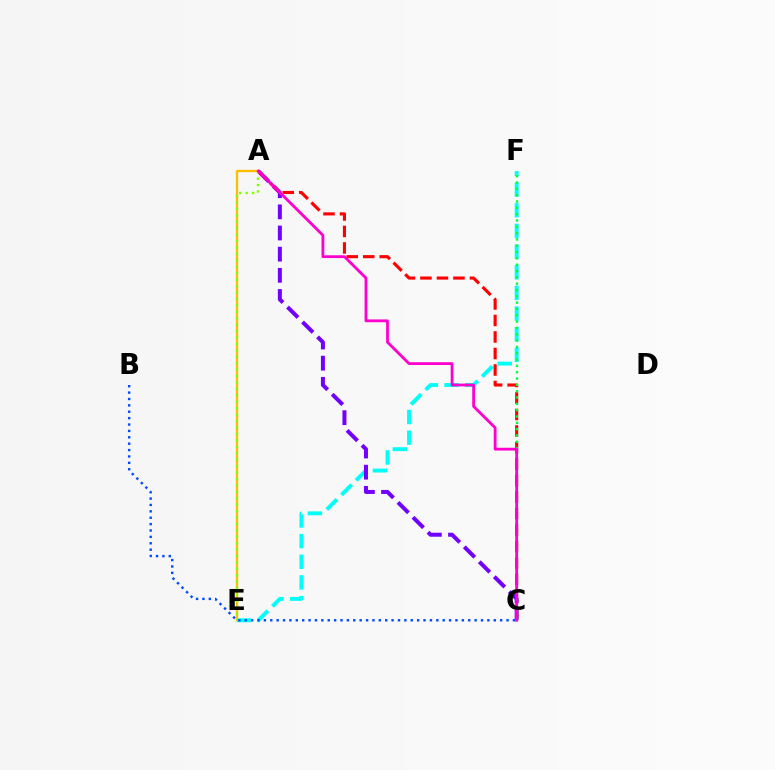{('E', 'F'): [{'color': '#00fff6', 'line_style': 'dashed', 'thickness': 2.81}], ('A', 'C'): [{'color': '#7200ff', 'line_style': 'dashed', 'thickness': 2.87}, {'color': '#ff0000', 'line_style': 'dashed', 'thickness': 2.24}, {'color': '#ff00cf', 'line_style': 'solid', 'thickness': 2.02}], ('A', 'E'): [{'color': '#ffbd00', 'line_style': 'solid', 'thickness': 1.66}, {'color': '#84ff00', 'line_style': 'dotted', 'thickness': 1.75}], ('C', 'F'): [{'color': '#00ff39', 'line_style': 'dotted', 'thickness': 1.72}], ('B', 'C'): [{'color': '#004bff', 'line_style': 'dotted', 'thickness': 1.74}]}